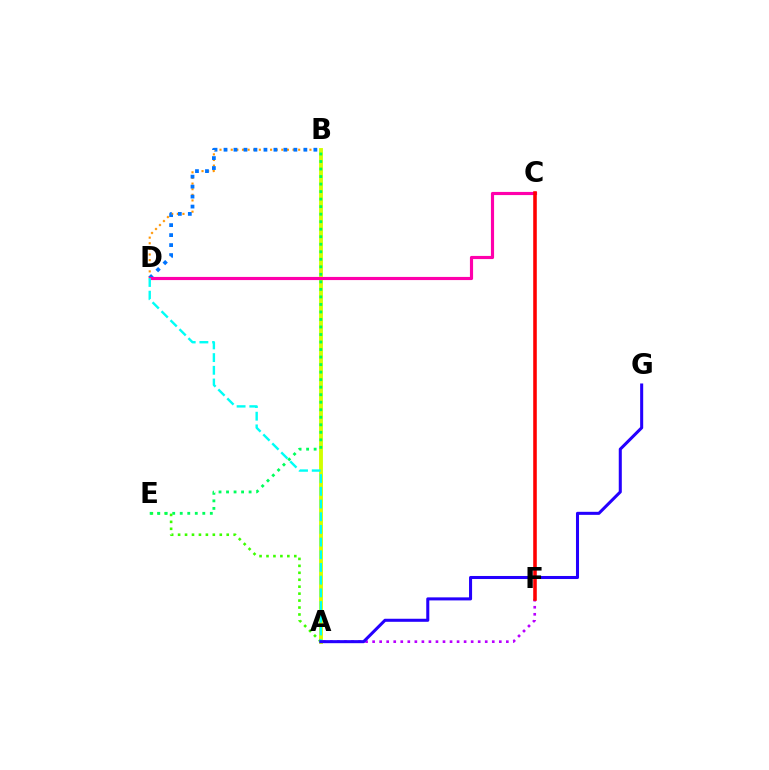{('B', 'D'): [{'color': '#ff9400', 'line_style': 'dotted', 'thickness': 1.53}, {'color': '#0074ff', 'line_style': 'dotted', 'thickness': 2.71}], ('A', 'B'): [{'color': '#d1ff00', 'line_style': 'solid', 'thickness': 2.78}], ('C', 'D'): [{'color': '#ff00ac', 'line_style': 'solid', 'thickness': 2.27}], ('A', 'E'): [{'color': '#3dff00', 'line_style': 'dotted', 'thickness': 1.89}], ('B', 'E'): [{'color': '#00ff5c', 'line_style': 'dotted', 'thickness': 2.04}], ('A', 'D'): [{'color': '#00fff6', 'line_style': 'dashed', 'thickness': 1.72}], ('A', 'F'): [{'color': '#b900ff', 'line_style': 'dotted', 'thickness': 1.91}], ('A', 'G'): [{'color': '#2500ff', 'line_style': 'solid', 'thickness': 2.19}], ('C', 'F'): [{'color': '#ff0000', 'line_style': 'solid', 'thickness': 2.57}]}